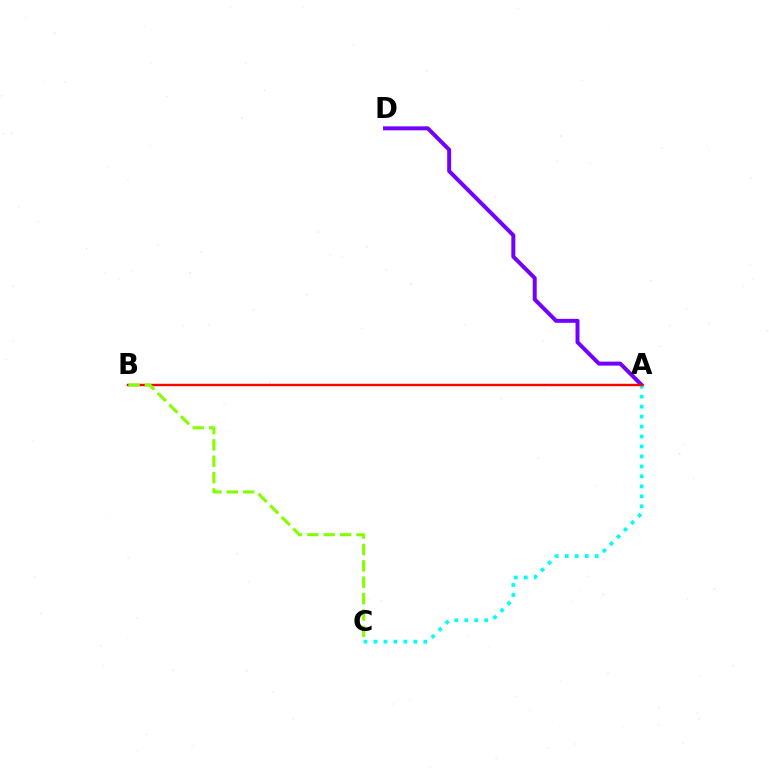{('A', 'D'): [{'color': '#7200ff', 'line_style': 'solid', 'thickness': 2.86}], ('A', 'C'): [{'color': '#00fff6', 'line_style': 'dotted', 'thickness': 2.71}], ('A', 'B'): [{'color': '#ff0000', 'line_style': 'solid', 'thickness': 1.73}], ('B', 'C'): [{'color': '#84ff00', 'line_style': 'dashed', 'thickness': 2.22}]}